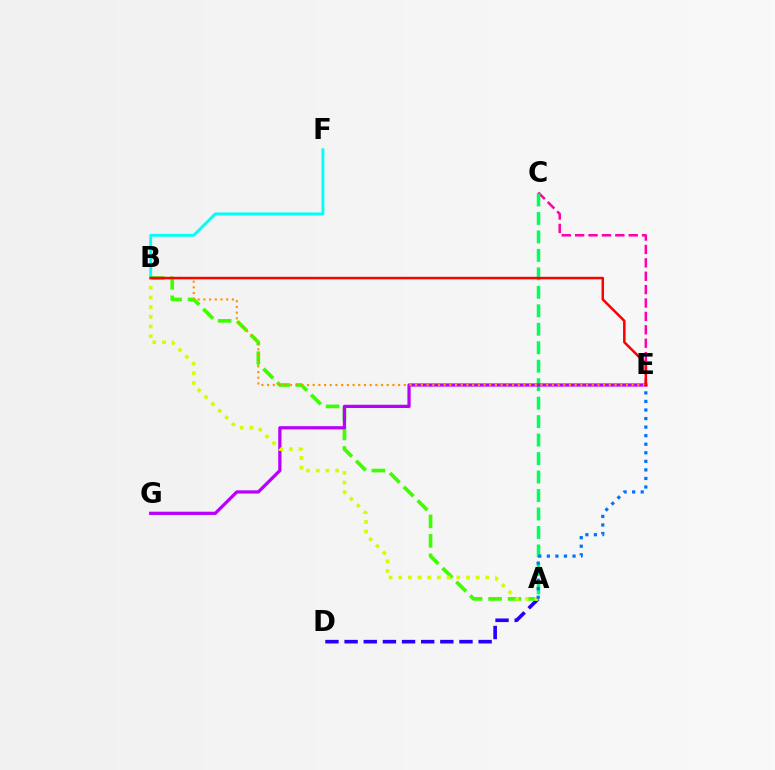{('C', 'E'): [{'color': '#ff00ac', 'line_style': 'dashed', 'thickness': 1.82}], ('A', 'D'): [{'color': '#2500ff', 'line_style': 'dashed', 'thickness': 2.6}], ('B', 'F'): [{'color': '#00fff6', 'line_style': 'solid', 'thickness': 2.06}], ('A', 'C'): [{'color': '#00ff5c', 'line_style': 'dashed', 'thickness': 2.51}], ('A', 'B'): [{'color': '#3dff00', 'line_style': 'dashed', 'thickness': 2.65}, {'color': '#d1ff00', 'line_style': 'dotted', 'thickness': 2.63}], ('E', 'G'): [{'color': '#b900ff', 'line_style': 'solid', 'thickness': 2.34}], ('B', 'E'): [{'color': '#ff9400', 'line_style': 'dotted', 'thickness': 1.55}, {'color': '#ff0000', 'line_style': 'solid', 'thickness': 1.81}], ('A', 'E'): [{'color': '#0074ff', 'line_style': 'dotted', 'thickness': 2.32}]}